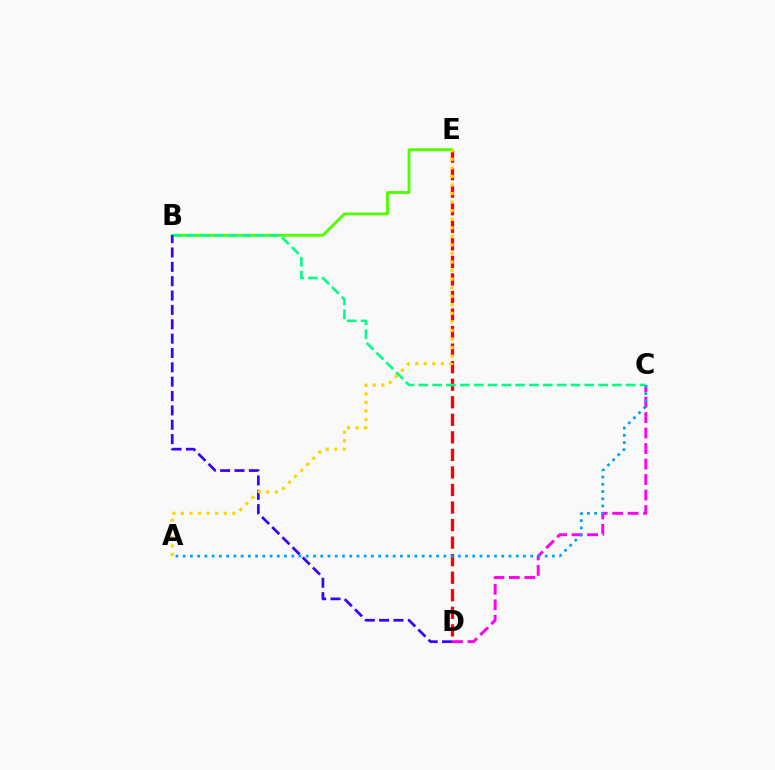{('C', 'D'): [{'color': '#ff00ed', 'line_style': 'dashed', 'thickness': 2.1}], ('D', 'E'): [{'color': '#ff0000', 'line_style': 'dashed', 'thickness': 2.38}], ('A', 'C'): [{'color': '#009eff', 'line_style': 'dotted', 'thickness': 1.97}], ('B', 'E'): [{'color': '#4fff00', 'line_style': 'solid', 'thickness': 2.06}], ('B', 'C'): [{'color': '#00ff86', 'line_style': 'dashed', 'thickness': 1.88}], ('B', 'D'): [{'color': '#3700ff', 'line_style': 'dashed', 'thickness': 1.95}], ('A', 'E'): [{'color': '#ffd500', 'line_style': 'dotted', 'thickness': 2.33}]}